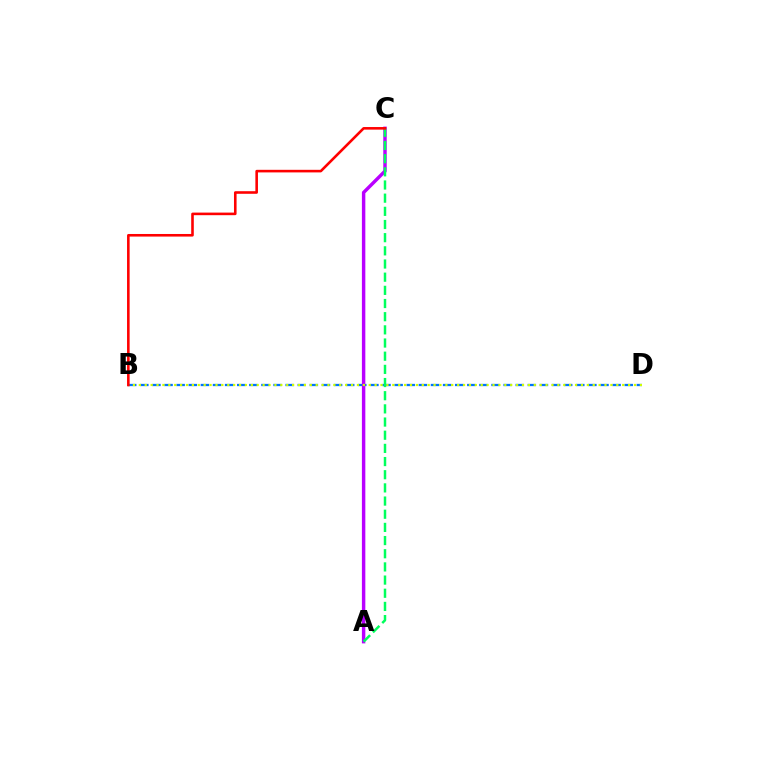{('B', 'D'): [{'color': '#0074ff', 'line_style': 'dashed', 'thickness': 1.65}, {'color': '#d1ff00', 'line_style': 'dotted', 'thickness': 1.6}], ('A', 'C'): [{'color': '#b900ff', 'line_style': 'solid', 'thickness': 2.47}, {'color': '#00ff5c', 'line_style': 'dashed', 'thickness': 1.79}], ('B', 'C'): [{'color': '#ff0000', 'line_style': 'solid', 'thickness': 1.87}]}